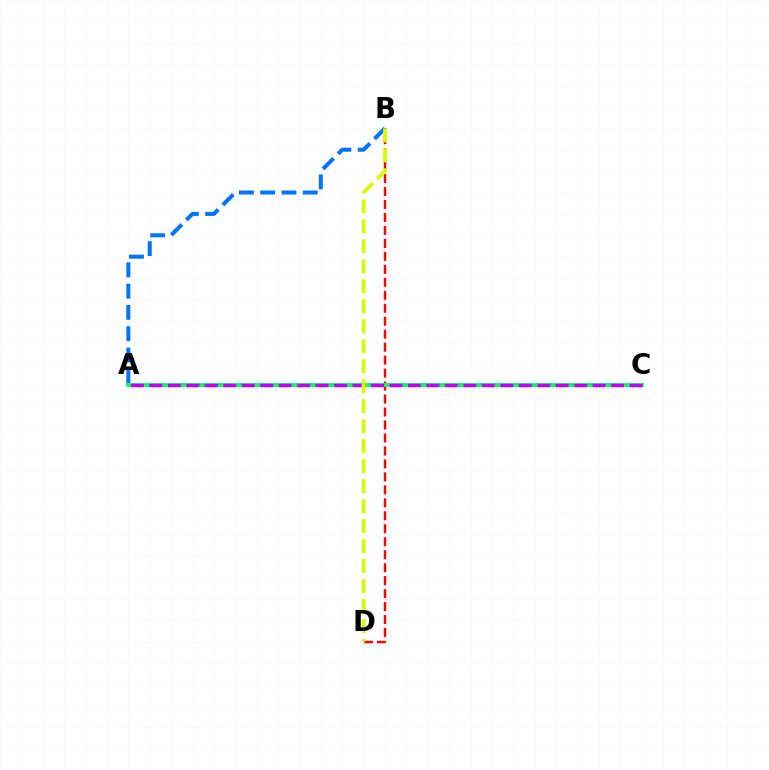{('B', 'D'): [{'color': '#ff0000', 'line_style': 'dashed', 'thickness': 1.76}, {'color': '#d1ff00', 'line_style': 'dashed', 'thickness': 2.72}], ('A', 'B'): [{'color': '#0074ff', 'line_style': 'dashed', 'thickness': 2.89}], ('A', 'C'): [{'color': '#00ff5c', 'line_style': 'solid', 'thickness': 2.72}, {'color': '#b900ff', 'line_style': 'dashed', 'thickness': 2.51}]}